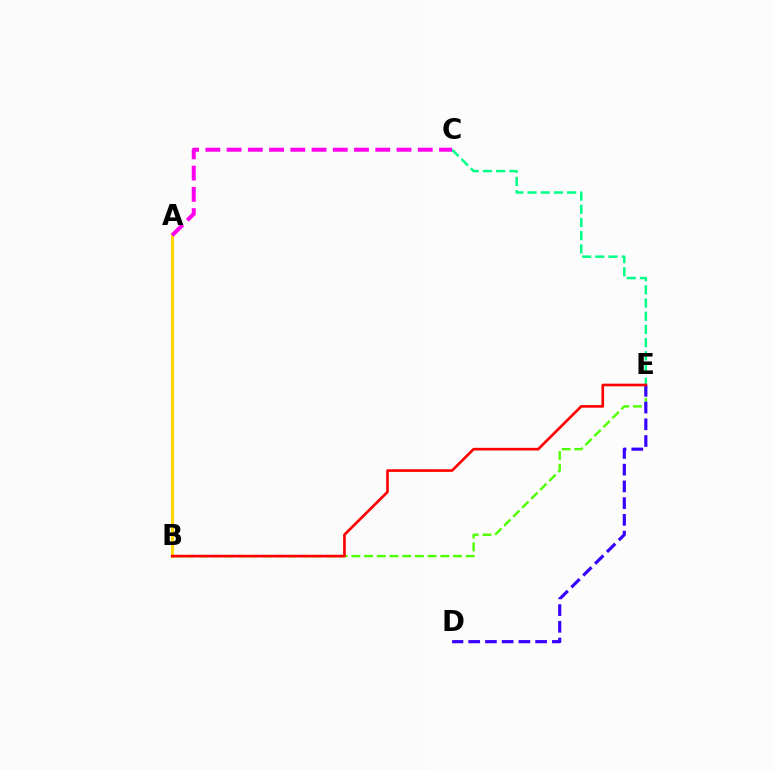{('A', 'B'): [{'color': '#009eff', 'line_style': 'solid', 'thickness': 1.96}, {'color': '#ffd500', 'line_style': 'solid', 'thickness': 2.21}], ('B', 'E'): [{'color': '#4fff00', 'line_style': 'dashed', 'thickness': 1.73}, {'color': '#ff0000', 'line_style': 'solid', 'thickness': 1.91}], ('C', 'E'): [{'color': '#00ff86', 'line_style': 'dashed', 'thickness': 1.79}], ('A', 'C'): [{'color': '#ff00ed', 'line_style': 'dashed', 'thickness': 2.89}], ('D', 'E'): [{'color': '#3700ff', 'line_style': 'dashed', 'thickness': 2.27}]}